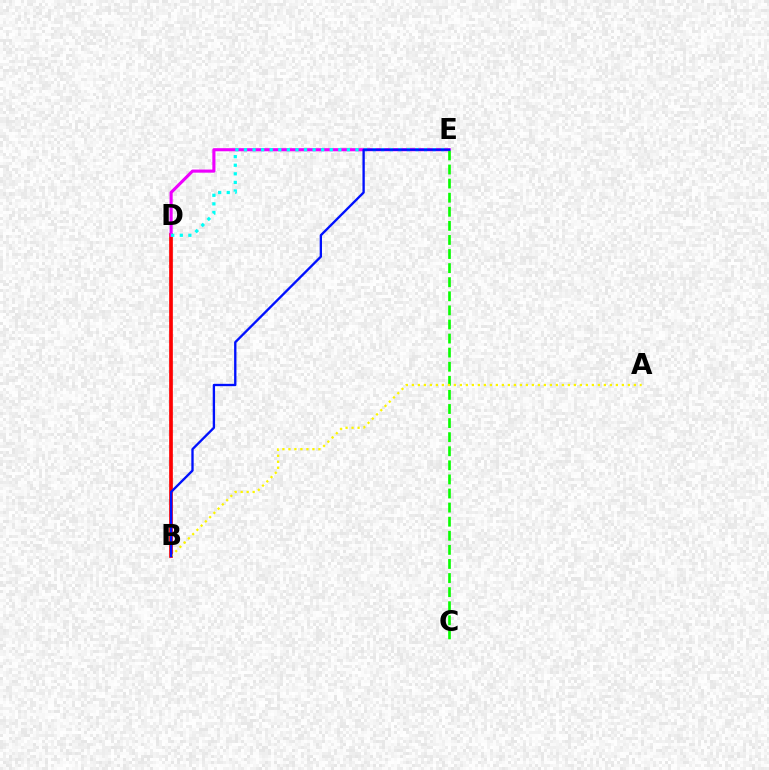{('B', 'D'): [{'color': '#ff0000', 'line_style': 'solid', 'thickness': 2.66}], ('D', 'E'): [{'color': '#ee00ff', 'line_style': 'solid', 'thickness': 2.24}, {'color': '#00fff6', 'line_style': 'dotted', 'thickness': 2.33}], ('C', 'E'): [{'color': '#08ff00', 'line_style': 'dashed', 'thickness': 1.91}], ('A', 'B'): [{'color': '#fcf500', 'line_style': 'dotted', 'thickness': 1.63}], ('B', 'E'): [{'color': '#0010ff', 'line_style': 'solid', 'thickness': 1.68}]}